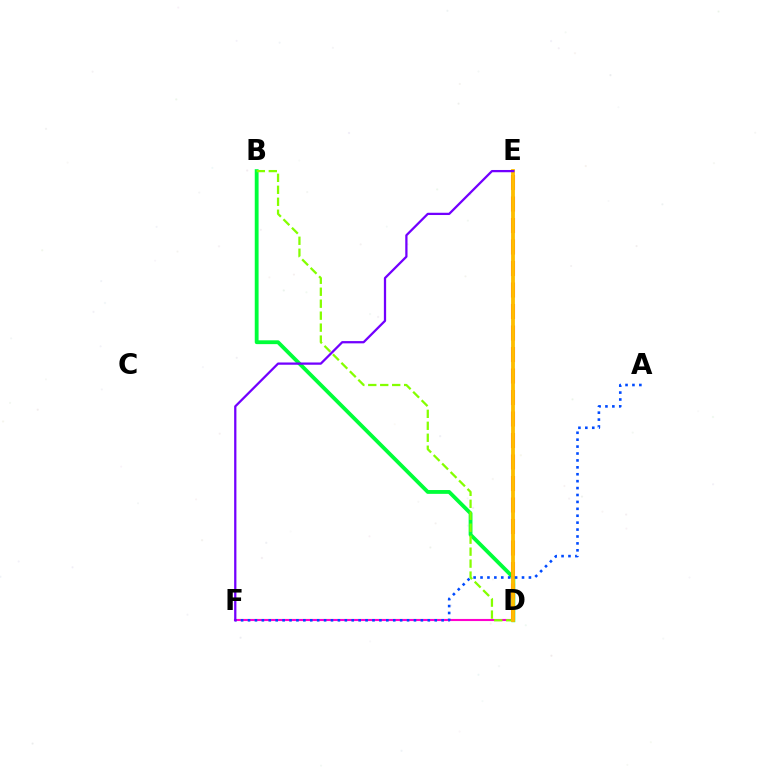{('D', 'F'): [{'color': '#ff00cf', 'line_style': 'solid', 'thickness': 1.52}], ('B', 'D'): [{'color': '#00ff39', 'line_style': 'solid', 'thickness': 2.75}, {'color': '#84ff00', 'line_style': 'dashed', 'thickness': 1.63}], ('D', 'E'): [{'color': '#00fff6', 'line_style': 'solid', 'thickness': 1.73}, {'color': '#ff0000', 'line_style': 'dashed', 'thickness': 2.92}, {'color': '#ffbd00', 'line_style': 'solid', 'thickness': 2.75}], ('A', 'F'): [{'color': '#004bff', 'line_style': 'dotted', 'thickness': 1.88}], ('E', 'F'): [{'color': '#7200ff', 'line_style': 'solid', 'thickness': 1.63}]}